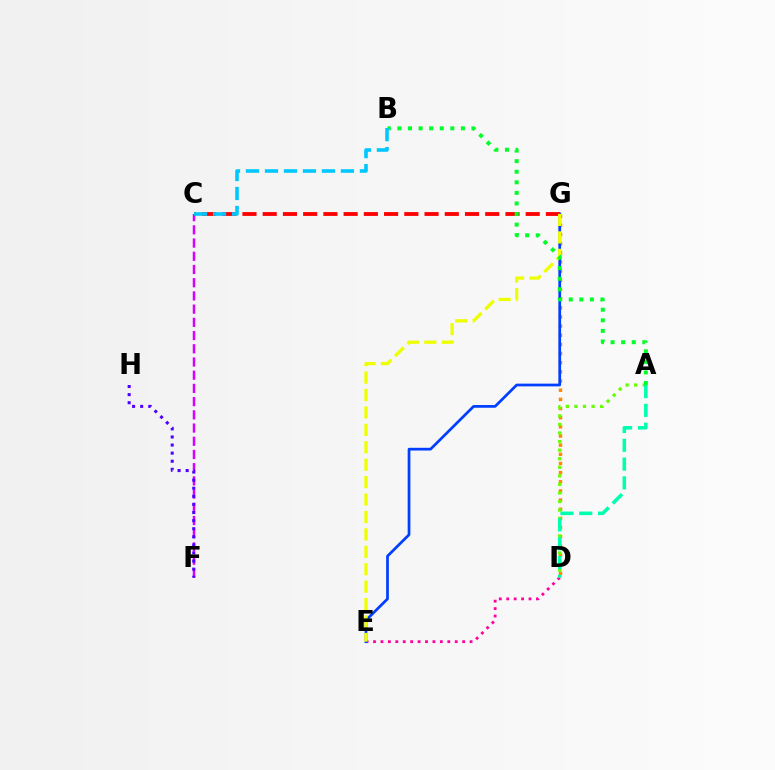{('D', 'E'): [{'color': '#ff00a0', 'line_style': 'dotted', 'thickness': 2.02}], ('C', 'F'): [{'color': '#d600ff', 'line_style': 'dashed', 'thickness': 1.79}], ('D', 'G'): [{'color': '#ff8800', 'line_style': 'dotted', 'thickness': 2.49}], ('E', 'G'): [{'color': '#003fff', 'line_style': 'solid', 'thickness': 1.96}, {'color': '#eeff00', 'line_style': 'dashed', 'thickness': 2.37}], ('C', 'G'): [{'color': '#ff0000', 'line_style': 'dashed', 'thickness': 2.75}], ('A', 'D'): [{'color': '#66ff00', 'line_style': 'dotted', 'thickness': 2.33}, {'color': '#00ffaf', 'line_style': 'dashed', 'thickness': 2.56}], ('A', 'B'): [{'color': '#00ff27', 'line_style': 'dotted', 'thickness': 2.87}], ('B', 'C'): [{'color': '#00c7ff', 'line_style': 'dashed', 'thickness': 2.58}], ('F', 'H'): [{'color': '#4f00ff', 'line_style': 'dotted', 'thickness': 2.2}]}